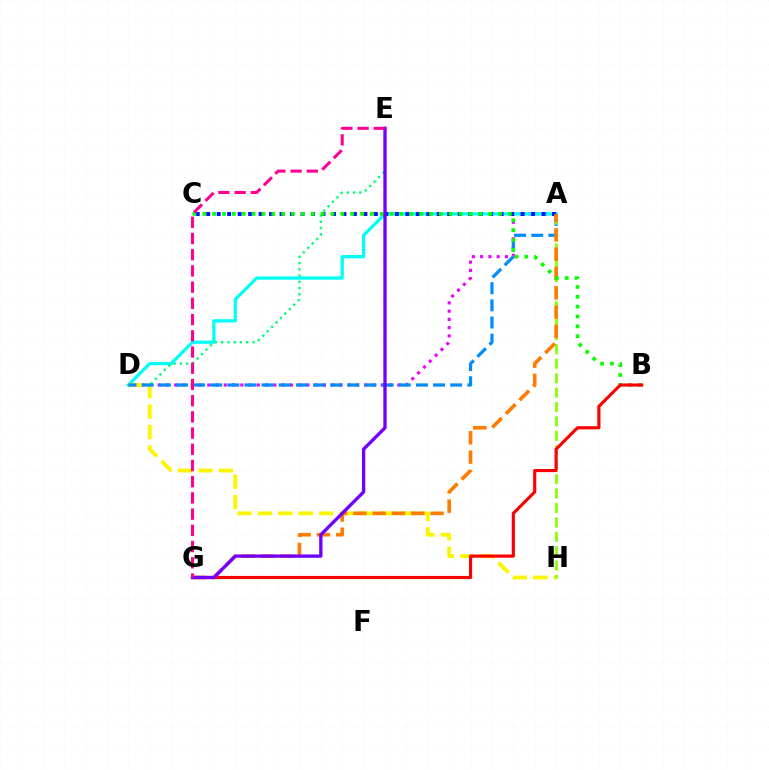{('A', 'D'): [{'color': '#ee00ff', 'line_style': 'dotted', 'thickness': 2.25}, {'color': '#00fff6', 'line_style': 'solid', 'thickness': 2.34}, {'color': '#008cff', 'line_style': 'dashed', 'thickness': 2.33}], ('D', 'E'): [{'color': '#00ff74', 'line_style': 'dotted', 'thickness': 1.7}], ('D', 'H'): [{'color': '#fcf500', 'line_style': 'dashed', 'thickness': 2.78}], ('A', 'H'): [{'color': '#84ff00', 'line_style': 'dashed', 'thickness': 1.96}], ('A', 'C'): [{'color': '#0010ff', 'line_style': 'dotted', 'thickness': 2.85}], ('A', 'G'): [{'color': '#ff7c00', 'line_style': 'dashed', 'thickness': 2.62}], ('B', 'C'): [{'color': '#08ff00', 'line_style': 'dotted', 'thickness': 2.68}], ('B', 'G'): [{'color': '#ff0000', 'line_style': 'solid', 'thickness': 2.26}], ('E', 'G'): [{'color': '#7200ff', 'line_style': 'solid', 'thickness': 2.39}, {'color': '#ff0094', 'line_style': 'dashed', 'thickness': 2.2}]}